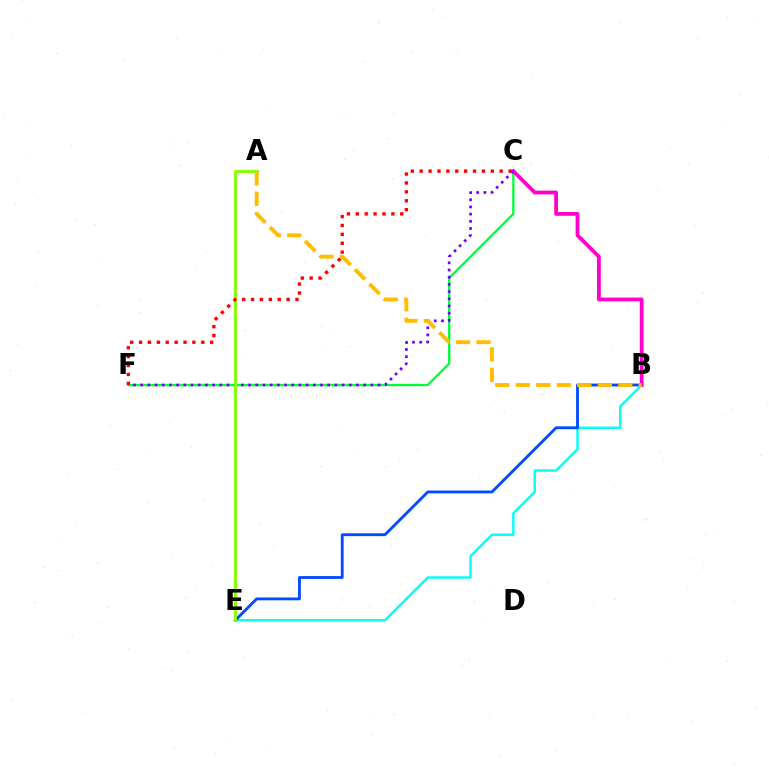{('C', 'F'): [{'color': '#00ff39', 'line_style': 'solid', 'thickness': 1.66}, {'color': '#7200ff', 'line_style': 'dotted', 'thickness': 1.95}, {'color': '#ff0000', 'line_style': 'dotted', 'thickness': 2.42}], ('B', 'E'): [{'color': '#00fff6', 'line_style': 'solid', 'thickness': 1.73}, {'color': '#004bff', 'line_style': 'solid', 'thickness': 2.05}], ('B', 'C'): [{'color': '#ff00cf', 'line_style': 'solid', 'thickness': 2.72}], ('A', 'E'): [{'color': '#84ff00', 'line_style': 'solid', 'thickness': 2.08}], ('A', 'B'): [{'color': '#ffbd00', 'line_style': 'dashed', 'thickness': 2.79}]}